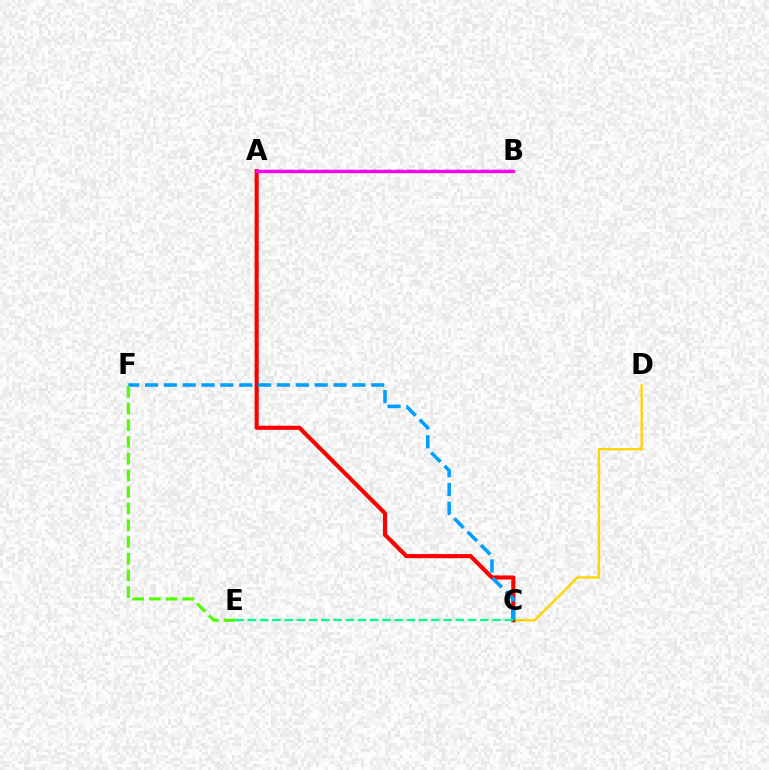{('C', 'D'): [{'color': '#ffd500', 'line_style': 'solid', 'thickness': 1.71}], ('A', 'C'): [{'color': '#ff0000', 'line_style': 'solid', 'thickness': 2.97}], ('C', 'F'): [{'color': '#009eff', 'line_style': 'dashed', 'thickness': 2.56}], ('E', 'F'): [{'color': '#4fff00', 'line_style': 'dashed', 'thickness': 2.27}], ('C', 'E'): [{'color': '#00ff86', 'line_style': 'dashed', 'thickness': 1.66}], ('A', 'B'): [{'color': '#3700ff', 'line_style': 'dashed', 'thickness': 1.65}, {'color': '#ff00ed', 'line_style': 'solid', 'thickness': 2.39}]}